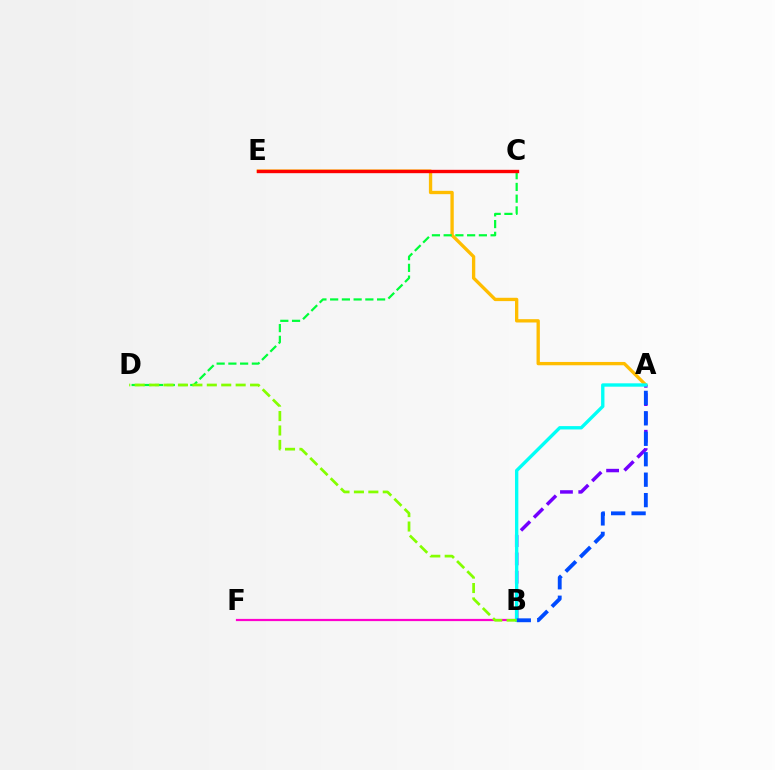{('B', 'F'): [{'color': '#ff00cf', 'line_style': 'solid', 'thickness': 1.6}], ('A', 'E'): [{'color': '#ffbd00', 'line_style': 'solid', 'thickness': 2.39}], ('A', 'B'): [{'color': '#7200ff', 'line_style': 'dashed', 'thickness': 2.49}, {'color': '#00fff6', 'line_style': 'solid', 'thickness': 2.42}, {'color': '#004bff', 'line_style': 'dashed', 'thickness': 2.78}], ('C', 'D'): [{'color': '#00ff39', 'line_style': 'dashed', 'thickness': 1.59}], ('C', 'E'): [{'color': '#ff0000', 'line_style': 'solid', 'thickness': 2.43}], ('B', 'D'): [{'color': '#84ff00', 'line_style': 'dashed', 'thickness': 1.96}]}